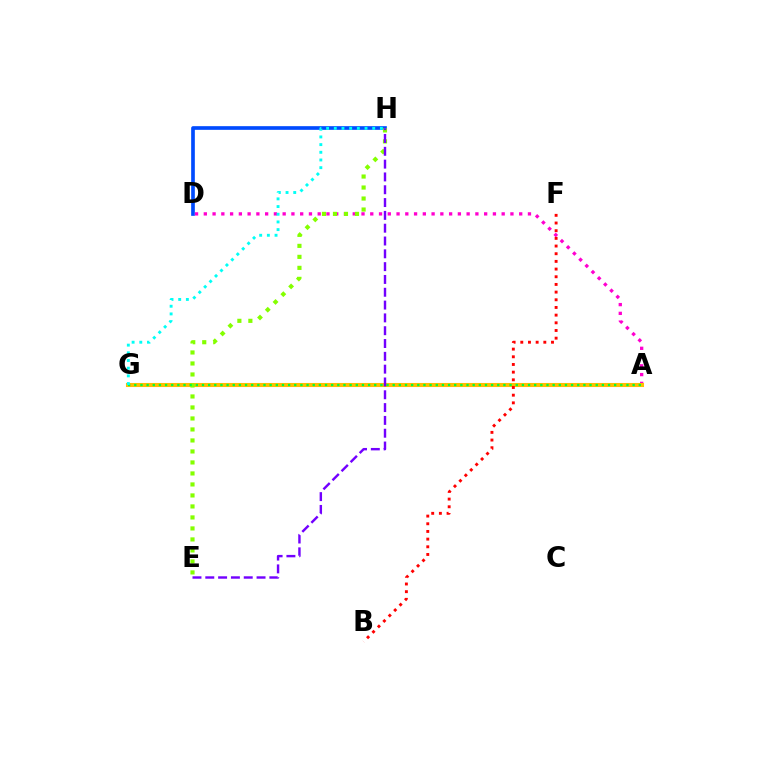{('D', 'H'): [{'color': '#004bff', 'line_style': 'solid', 'thickness': 2.65}], ('A', 'D'): [{'color': '#ff00cf', 'line_style': 'dotted', 'thickness': 2.38}], ('A', 'G'): [{'color': '#ffbd00', 'line_style': 'solid', 'thickness': 2.94}, {'color': '#00ff39', 'line_style': 'dotted', 'thickness': 1.67}], ('B', 'F'): [{'color': '#ff0000', 'line_style': 'dotted', 'thickness': 2.09}], ('E', 'H'): [{'color': '#84ff00', 'line_style': 'dotted', 'thickness': 2.99}, {'color': '#7200ff', 'line_style': 'dashed', 'thickness': 1.74}], ('G', 'H'): [{'color': '#00fff6', 'line_style': 'dotted', 'thickness': 2.09}]}